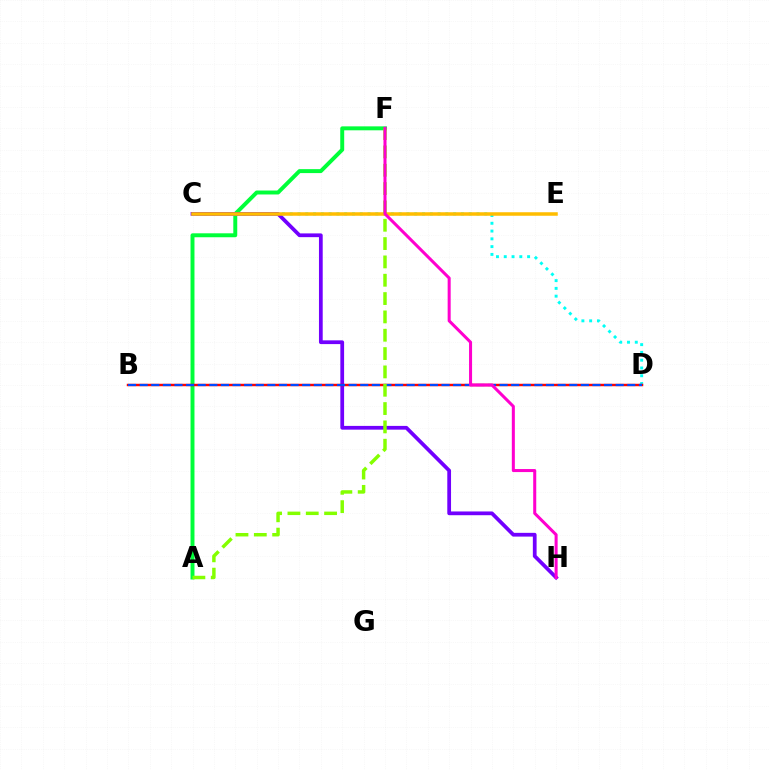{('C', 'D'): [{'color': '#00fff6', 'line_style': 'dotted', 'thickness': 2.11}], ('A', 'F'): [{'color': '#00ff39', 'line_style': 'solid', 'thickness': 2.84}, {'color': '#84ff00', 'line_style': 'dashed', 'thickness': 2.49}], ('C', 'H'): [{'color': '#7200ff', 'line_style': 'solid', 'thickness': 2.7}], ('C', 'E'): [{'color': '#ffbd00', 'line_style': 'solid', 'thickness': 2.53}], ('B', 'D'): [{'color': '#ff0000', 'line_style': 'solid', 'thickness': 1.77}, {'color': '#004bff', 'line_style': 'dashed', 'thickness': 1.58}], ('F', 'H'): [{'color': '#ff00cf', 'line_style': 'solid', 'thickness': 2.19}]}